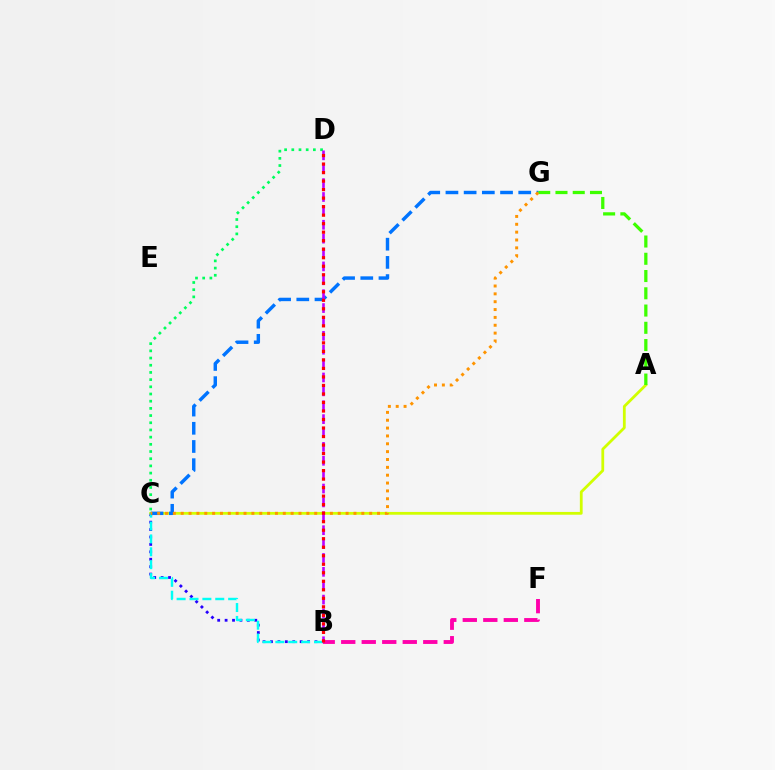{('B', 'C'): [{'color': '#2500ff', 'line_style': 'dotted', 'thickness': 2.02}, {'color': '#00fff6', 'line_style': 'dashed', 'thickness': 1.75}], ('A', 'C'): [{'color': '#d1ff00', 'line_style': 'solid', 'thickness': 2.0}], ('B', 'F'): [{'color': '#ff00ac', 'line_style': 'dashed', 'thickness': 2.79}], ('A', 'G'): [{'color': '#3dff00', 'line_style': 'dashed', 'thickness': 2.34}], ('C', 'D'): [{'color': '#00ff5c', 'line_style': 'dotted', 'thickness': 1.95}], ('C', 'G'): [{'color': '#0074ff', 'line_style': 'dashed', 'thickness': 2.47}, {'color': '#ff9400', 'line_style': 'dotted', 'thickness': 2.13}], ('B', 'D'): [{'color': '#b900ff', 'line_style': 'dashed', 'thickness': 1.89}, {'color': '#ff0000', 'line_style': 'dotted', 'thickness': 2.31}]}